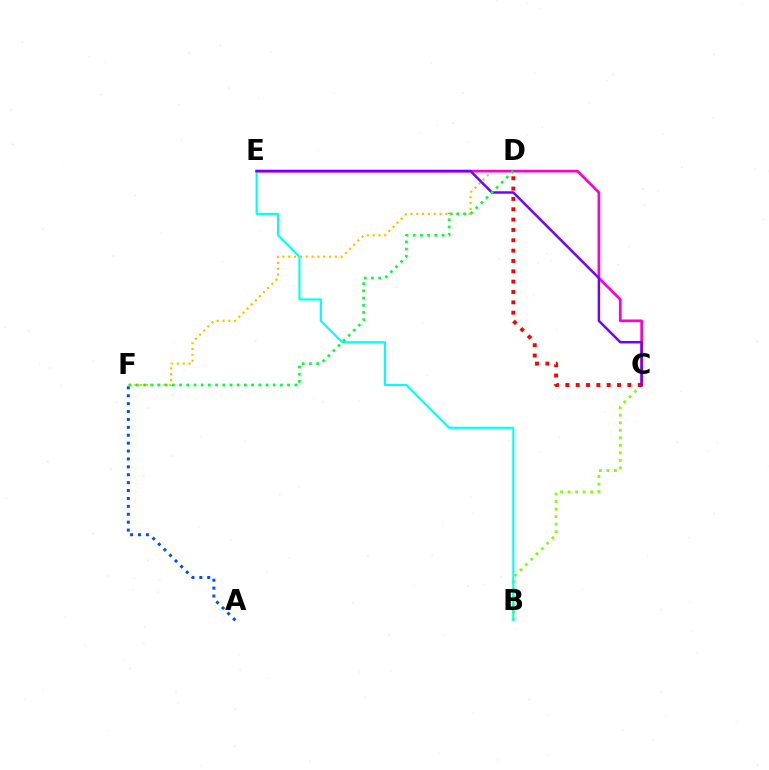{('A', 'F'): [{'color': '#004bff', 'line_style': 'dotted', 'thickness': 2.15}], ('B', 'C'): [{'color': '#84ff00', 'line_style': 'dotted', 'thickness': 2.05}], ('D', 'F'): [{'color': '#ffbd00', 'line_style': 'dotted', 'thickness': 1.58}, {'color': '#00ff39', 'line_style': 'dotted', 'thickness': 1.96}], ('C', 'E'): [{'color': '#ff00cf', 'line_style': 'solid', 'thickness': 1.96}, {'color': '#7200ff', 'line_style': 'solid', 'thickness': 1.78}], ('C', 'D'): [{'color': '#ff0000', 'line_style': 'dotted', 'thickness': 2.81}], ('B', 'E'): [{'color': '#00fff6', 'line_style': 'solid', 'thickness': 1.53}]}